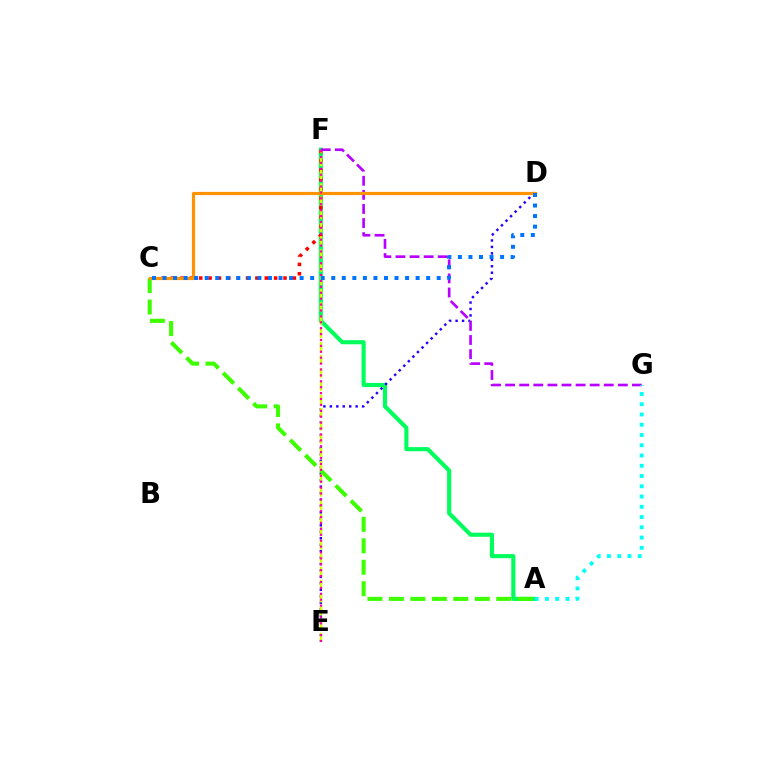{('A', 'F'): [{'color': '#00ff5c', 'line_style': 'solid', 'thickness': 2.97}], ('D', 'E'): [{'color': '#2500ff', 'line_style': 'dotted', 'thickness': 1.75}], ('C', 'F'): [{'color': '#ff0000', 'line_style': 'dotted', 'thickness': 2.54}], ('A', 'C'): [{'color': '#3dff00', 'line_style': 'dashed', 'thickness': 2.92}], ('E', 'F'): [{'color': '#d1ff00', 'line_style': 'dashed', 'thickness': 1.8}, {'color': '#ff00ac', 'line_style': 'dotted', 'thickness': 1.6}], ('F', 'G'): [{'color': '#b900ff', 'line_style': 'dashed', 'thickness': 1.91}], ('C', 'D'): [{'color': '#ff9400', 'line_style': 'solid', 'thickness': 2.3}, {'color': '#0074ff', 'line_style': 'dotted', 'thickness': 2.87}], ('A', 'G'): [{'color': '#00fff6', 'line_style': 'dotted', 'thickness': 2.79}]}